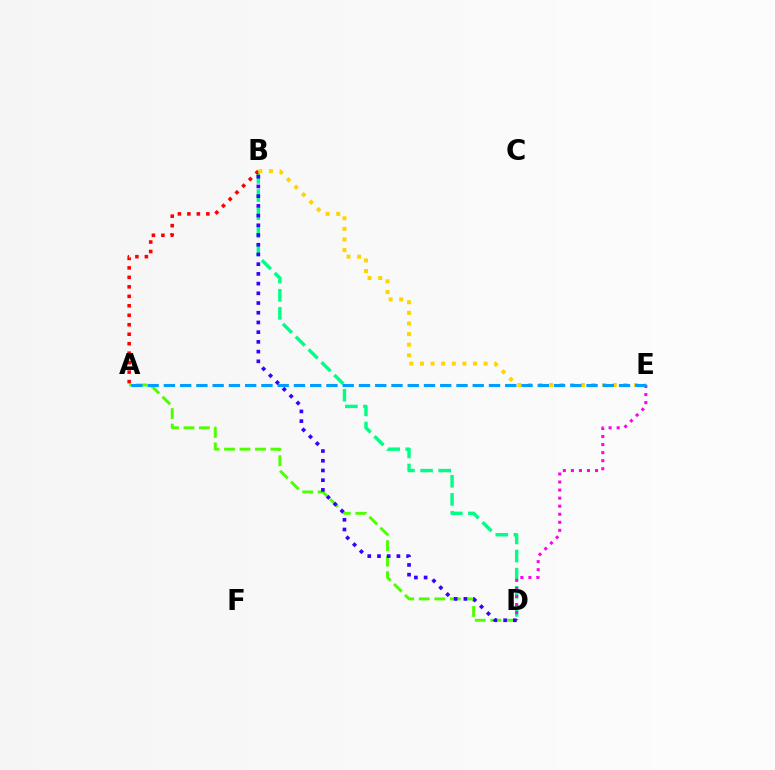{('A', 'D'): [{'color': '#4fff00', 'line_style': 'dashed', 'thickness': 2.1}], ('B', 'D'): [{'color': '#00ff86', 'line_style': 'dashed', 'thickness': 2.46}, {'color': '#3700ff', 'line_style': 'dotted', 'thickness': 2.64}], ('D', 'E'): [{'color': '#ff00ed', 'line_style': 'dotted', 'thickness': 2.19}], ('A', 'B'): [{'color': '#ff0000', 'line_style': 'dotted', 'thickness': 2.57}], ('B', 'E'): [{'color': '#ffd500', 'line_style': 'dotted', 'thickness': 2.88}], ('A', 'E'): [{'color': '#009eff', 'line_style': 'dashed', 'thickness': 2.21}]}